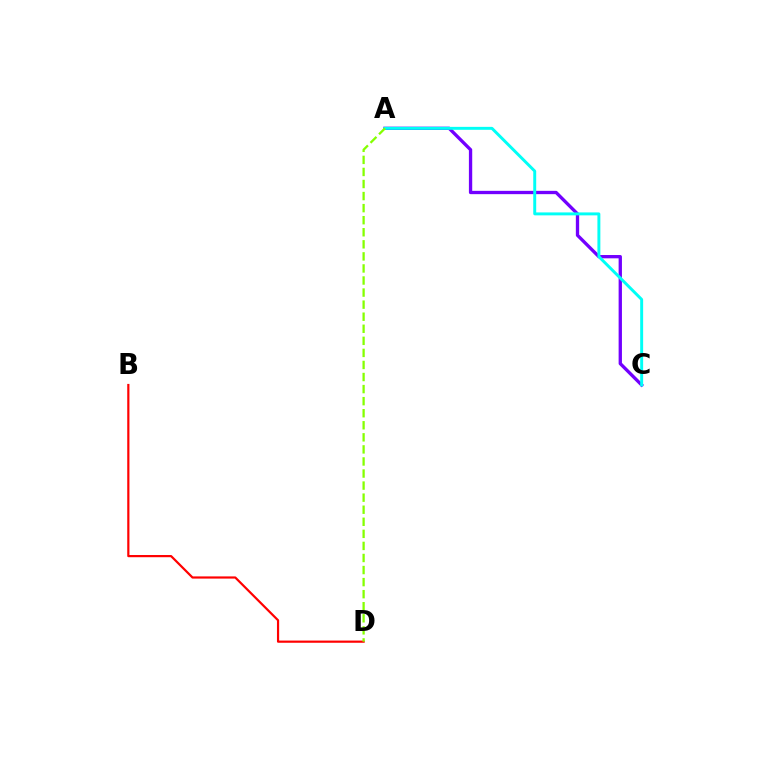{('B', 'D'): [{'color': '#ff0000', 'line_style': 'solid', 'thickness': 1.58}], ('A', 'C'): [{'color': '#7200ff', 'line_style': 'solid', 'thickness': 2.39}, {'color': '#00fff6', 'line_style': 'solid', 'thickness': 2.12}], ('A', 'D'): [{'color': '#84ff00', 'line_style': 'dashed', 'thickness': 1.64}]}